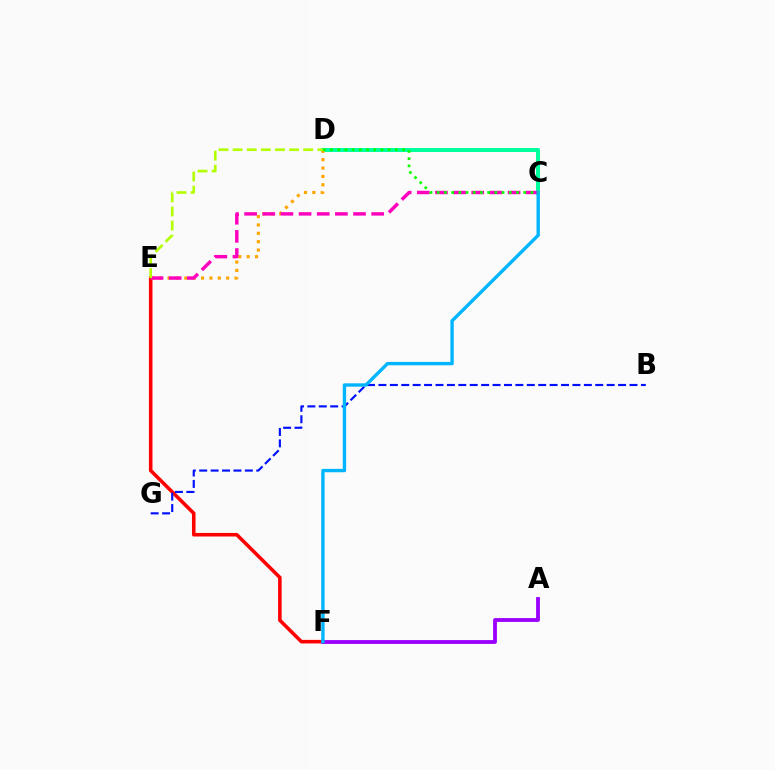{('E', 'F'): [{'color': '#ff0000', 'line_style': 'solid', 'thickness': 2.56}], ('B', 'G'): [{'color': '#0010ff', 'line_style': 'dashed', 'thickness': 1.55}], ('C', 'D'): [{'color': '#00ff9d', 'line_style': 'solid', 'thickness': 2.89}, {'color': '#08ff00', 'line_style': 'dotted', 'thickness': 1.96}], ('D', 'E'): [{'color': '#ffa500', 'line_style': 'dotted', 'thickness': 2.28}, {'color': '#b3ff00', 'line_style': 'dashed', 'thickness': 1.92}], ('C', 'E'): [{'color': '#ff00bd', 'line_style': 'dashed', 'thickness': 2.47}], ('A', 'F'): [{'color': '#9b00ff', 'line_style': 'solid', 'thickness': 2.76}], ('C', 'F'): [{'color': '#00b5ff', 'line_style': 'solid', 'thickness': 2.43}]}